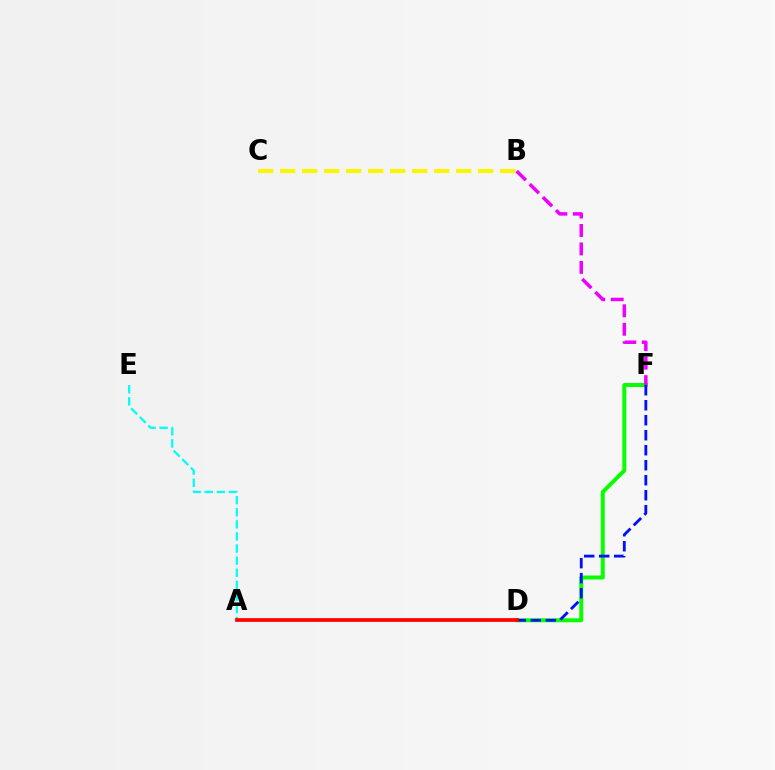{('D', 'F'): [{'color': '#08ff00', 'line_style': 'solid', 'thickness': 2.85}, {'color': '#0010ff', 'line_style': 'dashed', 'thickness': 2.04}], ('A', 'E'): [{'color': '#00fff6', 'line_style': 'dashed', 'thickness': 1.64}], ('B', 'F'): [{'color': '#ee00ff', 'line_style': 'dashed', 'thickness': 2.51}], ('B', 'C'): [{'color': '#fcf500', 'line_style': 'dashed', 'thickness': 2.99}], ('A', 'D'): [{'color': '#ff0000', 'line_style': 'solid', 'thickness': 2.68}]}